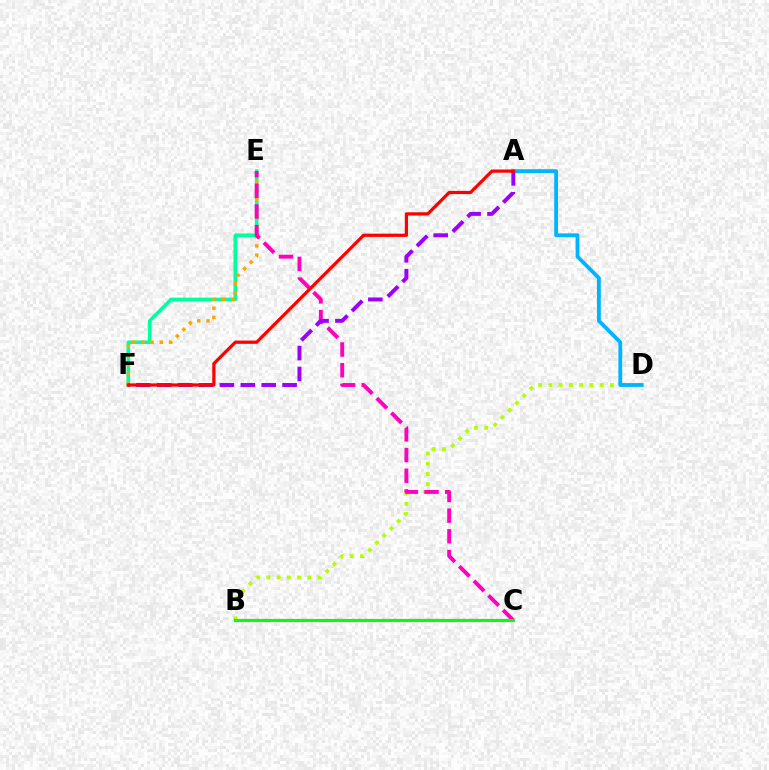{('E', 'F'): [{'color': '#00ff9d', 'line_style': 'solid', 'thickness': 2.59}, {'color': '#ffa500', 'line_style': 'dotted', 'thickness': 2.51}], ('B', 'D'): [{'color': '#b3ff00', 'line_style': 'dotted', 'thickness': 2.78}], ('A', 'D'): [{'color': '#00b5ff', 'line_style': 'solid', 'thickness': 2.75}], ('B', 'C'): [{'color': '#0010ff', 'line_style': 'solid', 'thickness': 1.51}, {'color': '#08ff00', 'line_style': 'solid', 'thickness': 2.19}], ('C', 'E'): [{'color': '#ff00bd', 'line_style': 'dashed', 'thickness': 2.81}], ('A', 'F'): [{'color': '#9b00ff', 'line_style': 'dashed', 'thickness': 2.84}, {'color': '#ff0000', 'line_style': 'solid', 'thickness': 2.33}]}